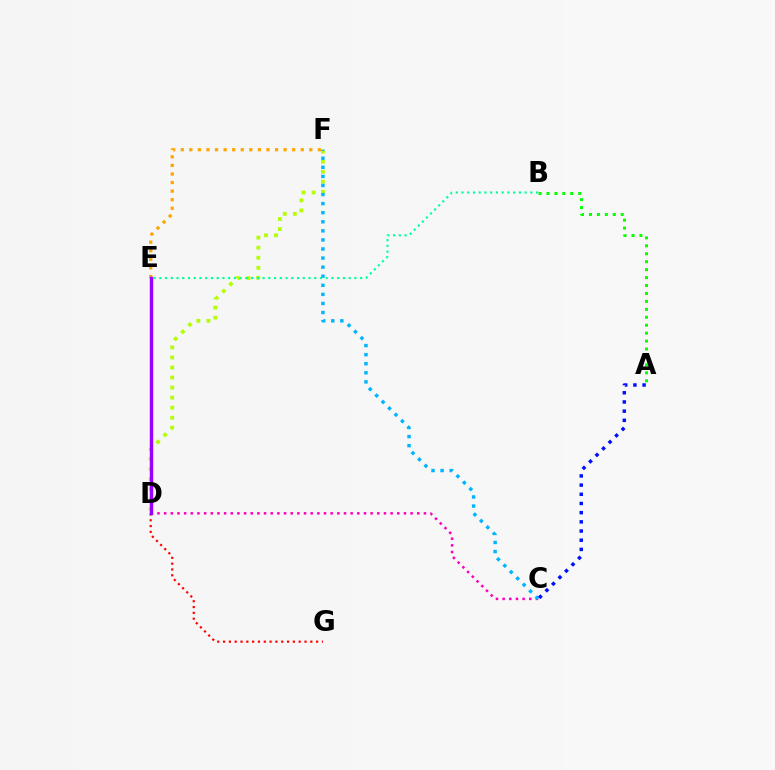{('A', 'B'): [{'color': '#08ff00', 'line_style': 'dotted', 'thickness': 2.16}], ('D', 'F'): [{'color': '#b3ff00', 'line_style': 'dotted', 'thickness': 2.73}], ('C', 'D'): [{'color': '#ff00bd', 'line_style': 'dotted', 'thickness': 1.81}], ('C', 'F'): [{'color': '#00b5ff', 'line_style': 'dotted', 'thickness': 2.47}], ('B', 'E'): [{'color': '#00ff9d', 'line_style': 'dotted', 'thickness': 1.56}], ('A', 'C'): [{'color': '#0010ff', 'line_style': 'dotted', 'thickness': 2.5}], ('E', 'F'): [{'color': '#ffa500', 'line_style': 'dotted', 'thickness': 2.33}], ('D', 'G'): [{'color': '#ff0000', 'line_style': 'dotted', 'thickness': 1.58}], ('D', 'E'): [{'color': '#9b00ff', 'line_style': 'solid', 'thickness': 2.47}]}